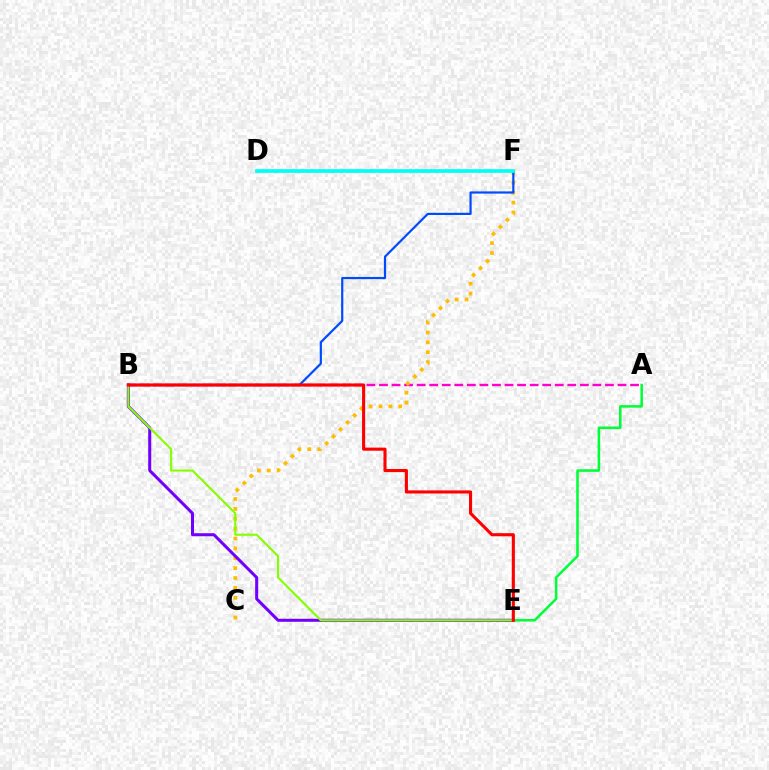{('A', 'B'): [{'color': '#ff00cf', 'line_style': 'dashed', 'thickness': 1.71}], ('C', 'F'): [{'color': '#ffbd00', 'line_style': 'dotted', 'thickness': 2.68}], ('B', 'E'): [{'color': '#7200ff', 'line_style': 'solid', 'thickness': 2.18}, {'color': '#84ff00', 'line_style': 'solid', 'thickness': 1.53}, {'color': '#ff0000', 'line_style': 'solid', 'thickness': 2.23}], ('B', 'F'): [{'color': '#004bff', 'line_style': 'solid', 'thickness': 1.59}], ('A', 'E'): [{'color': '#00ff39', 'line_style': 'solid', 'thickness': 1.84}], ('D', 'F'): [{'color': '#00fff6', 'line_style': 'solid', 'thickness': 2.67}]}